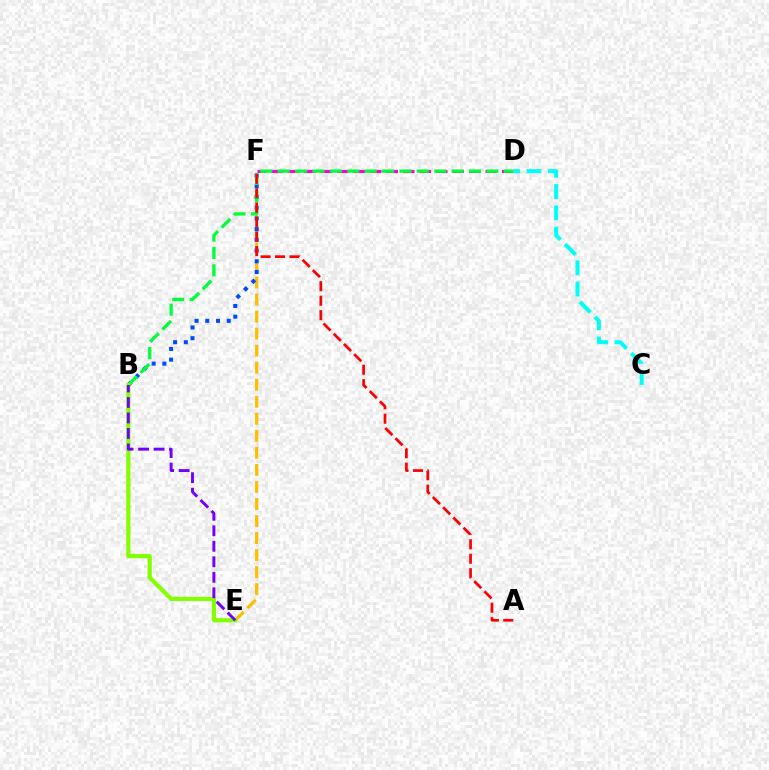{('E', 'F'): [{'color': '#ffbd00', 'line_style': 'dashed', 'thickness': 2.31}], ('D', 'F'): [{'color': '#ff00cf', 'line_style': 'dashed', 'thickness': 2.24}], ('B', 'F'): [{'color': '#004bff', 'line_style': 'dotted', 'thickness': 2.91}], ('B', 'D'): [{'color': '#00ff39', 'line_style': 'dashed', 'thickness': 2.36}], ('B', 'E'): [{'color': '#84ff00', 'line_style': 'solid', 'thickness': 2.99}, {'color': '#7200ff', 'line_style': 'dashed', 'thickness': 2.1}], ('C', 'D'): [{'color': '#00fff6', 'line_style': 'dashed', 'thickness': 2.89}], ('A', 'F'): [{'color': '#ff0000', 'line_style': 'dashed', 'thickness': 1.96}]}